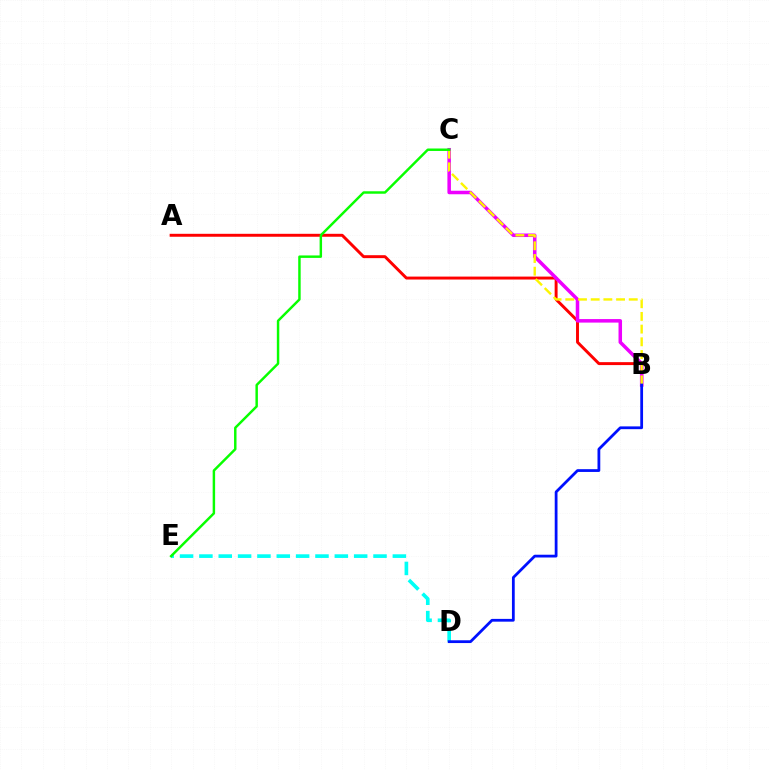{('A', 'B'): [{'color': '#ff0000', 'line_style': 'solid', 'thickness': 2.12}], ('B', 'C'): [{'color': '#ee00ff', 'line_style': 'solid', 'thickness': 2.53}, {'color': '#fcf500', 'line_style': 'dashed', 'thickness': 1.72}], ('D', 'E'): [{'color': '#00fff6', 'line_style': 'dashed', 'thickness': 2.63}], ('B', 'D'): [{'color': '#0010ff', 'line_style': 'solid', 'thickness': 2.0}], ('C', 'E'): [{'color': '#08ff00', 'line_style': 'solid', 'thickness': 1.77}]}